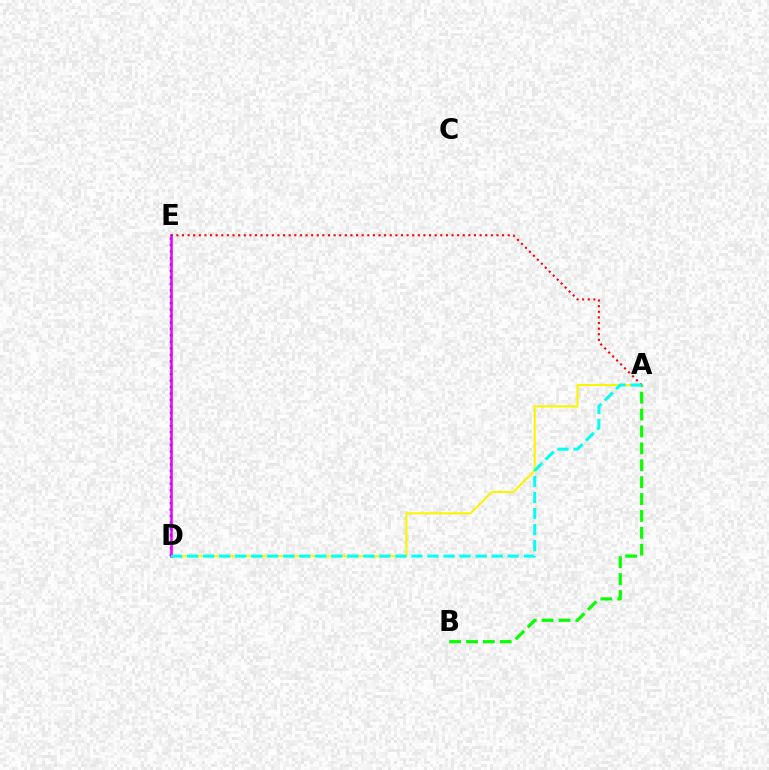{('A', 'D'): [{'color': '#fcf500', 'line_style': 'solid', 'thickness': 1.51}, {'color': '#00fff6', 'line_style': 'dashed', 'thickness': 2.18}], ('D', 'E'): [{'color': '#0010ff', 'line_style': 'dotted', 'thickness': 1.75}, {'color': '#ee00ff', 'line_style': 'solid', 'thickness': 1.82}], ('A', 'E'): [{'color': '#ff0000', 'line_style': 'dotted', 'thickness': 1.53}], ('A', 'B'): [{'color': '#08ff00', 'line_style': 'dashed', 'thickness': 2.3}]}